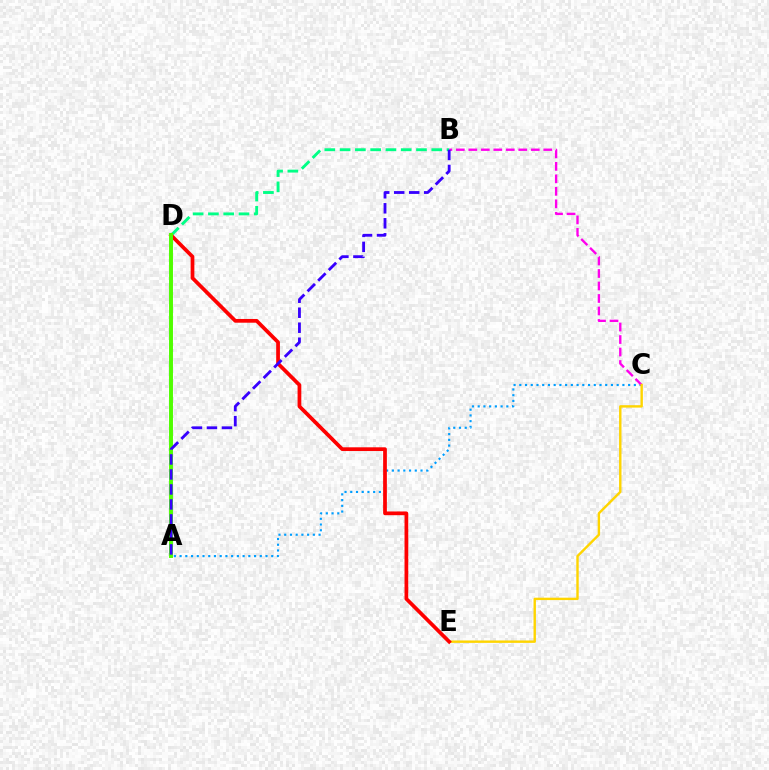{('A', 'C'): [{'color': '#009eff', 'line_style': 'dotted', 'thickness': 1.56}], ('B', 'C'): [{'color': '#ff00ed', 'line_style': 'dashed', 'thickness': 1.7}], ('B', 'D'): [{'color': '#00ff86', 'line_style': 'dashed', 'thickness': 2.08}], ('C', 'E'): [{'color': '#ffd500', 'line_style': 'solid', 'thickness': 1.73}], ('D', 'E'): [{'color': '#ff0000', 'line_style': 'solid', 'thickness': 2.69}], ('A', 'D'): [{'color': '#4fff00', 'line_style': 'solid', 'thickness': 2.84}], ('A', 'B'): [{'color': '#3700ff', 'line_style': 'dashed', 'thickness': 2.04}]}